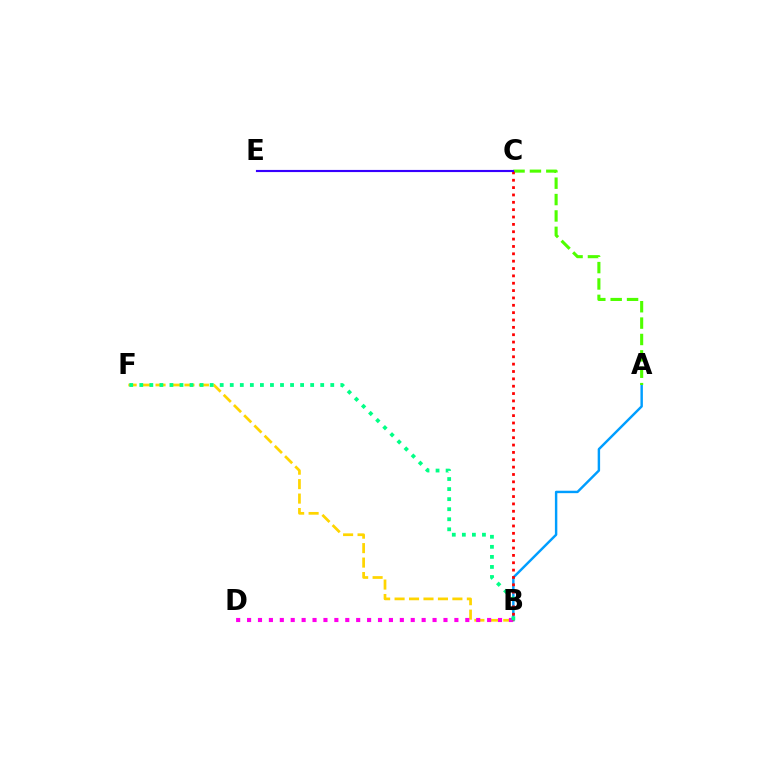{('A', 'B'): [{'color': '#009eff', 'line_style': 'solid', 'thickness': 1.75}], ('B', 'F'): [{'color': '#ffd500', 'line_style': 'dashed', 'thickness': 1.96}, {'color': '#00ff86', 'line_style': 'dotted', 'thickness': 2.73}], ('B', 'D'): [{'color': '#ff00ed', 'line_style': 'dotted', 'thickness': 2.96}], ('A', 'C'): [{'color': '#4fff00', 'line_style': 'dashed', 'thickness': 2.23}], ('B', 'C'): [{'color': '#ff0000', 'line_style': 'dotted', 'thickness': 2.0}], ('C', 'E'): [{'color': '#3700ff', 'line_style': 'solid', 'thickness': 1.55}]}